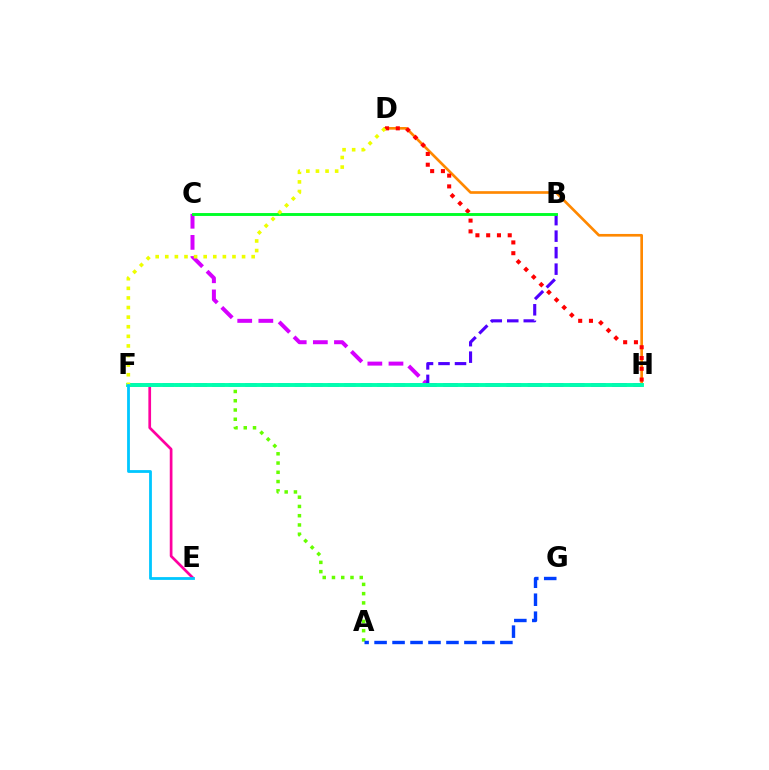{('D', 'H'): [{'color': '#ff8800', 'line_style': 'solid', 'thickness': 1.92}, {'color': '#ff0000', 'line_style': 'dotted', 'thickness': 2.93}], ('E', 'F'): [{'color': '#ff00a0', 'line_style': 'solid', 'thickness': 1.95}, {'color': '#00c7ff', 'line_style': 'solid', 'thickness': 2.01}], ('C', 'H'): [{'color': '#d600ff', 'line_style': 'dashed', 'thickness': 2.87}], ('B', 'F'): [{'color': '#4f00ff', 'line_style': 'dashed', 'thickness': 2.24}], ('A', 'F'): [{'color': '#66ff00', 'line_style': 'dotted', 'thickness': 2.51}], ('F', 'H'): [{'color': '#00ffaf', 'line_style': 'solid', 'thickness': 2.81}], ('A', 'G'): [{'color': '#003fff', 'line_style': 'dashed', 'thickness': 2.44}], ('B', 'C'): [{'color': '#00ff27', 'line_style': 'solid', 'thickness': 2.08}], ('D', 'F'): [{'color': '#eeff00', 'line_style': 'dotted', 'thickness': 2.61}]}